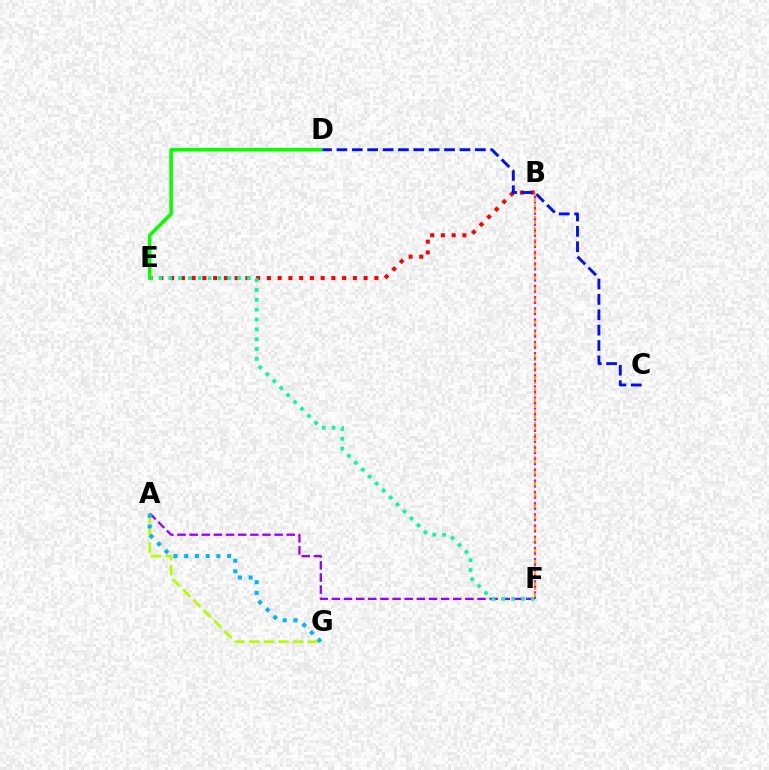{('B', 'E'): [{'color': '#ff0000', 'line_style': 'dotted', 'thickness': 2.92}], ('C', 'D'): [{'color': '#0010ff', 'line_style': 'dashed', 'thickness': 2.09}], ('A', 'F'): [{'color': '#9b00ff', 'line_style': 'dashed', 'thickness': 1.65}], ('E', 'F'): [{'color': '#00ff9d', 'line_style': 'dotted', 'thickness': 2.67}], ('A', 'G'): [{'color': '#b3ff00', 'line_style': 'dashed', 'thickness': 1.99}, {'color': '#00b5ff', 'line_style': 'dotted', 'thickness': 2.92}], ('D', 'E'): [{'color': '#08ff00', 'line_style': 'solid', 'thickness': 2.53}], ('B', 'F'): [{'color': '#ffa500', 'line_style': 'dashed', 'thickness': 1.55}, {'color': '#ff00bd', 'line_style': 'dotted', 'thickness': 1.51}]}